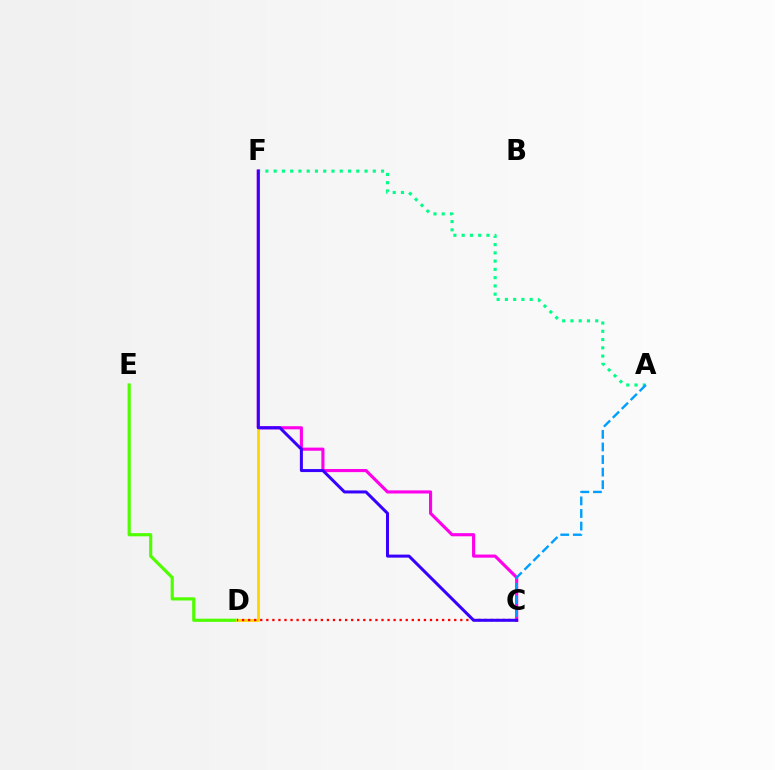{('D', 'E'): [{'color': '#4fff00', 'line_style': 'solid', 'thickness': 2.28}], ('A', 'F'): [{'color': '#00ff86', 'line_style': 'dotted', 'thickness': 2.24}], ('C', 'F'): [{'color': '#ff00ed', 'line_style': 'solid', 'thickness': 2.25}, {'color': '#3700ff', 'line_style': 'solid', 'thickness': 2.17}], ('D', 'F'): [{'color': '#ffd500', 'line_style': 'solid', 'thickness': 2.01}], ('C', 'D'): [{'color': '#ff0000', 'line_style': 'dotted', 'thickness': 1.65}], ('A', 'C'): [{'color': '#009eff', 'line_style': 'dashed', 'thickness': 1.71}]}